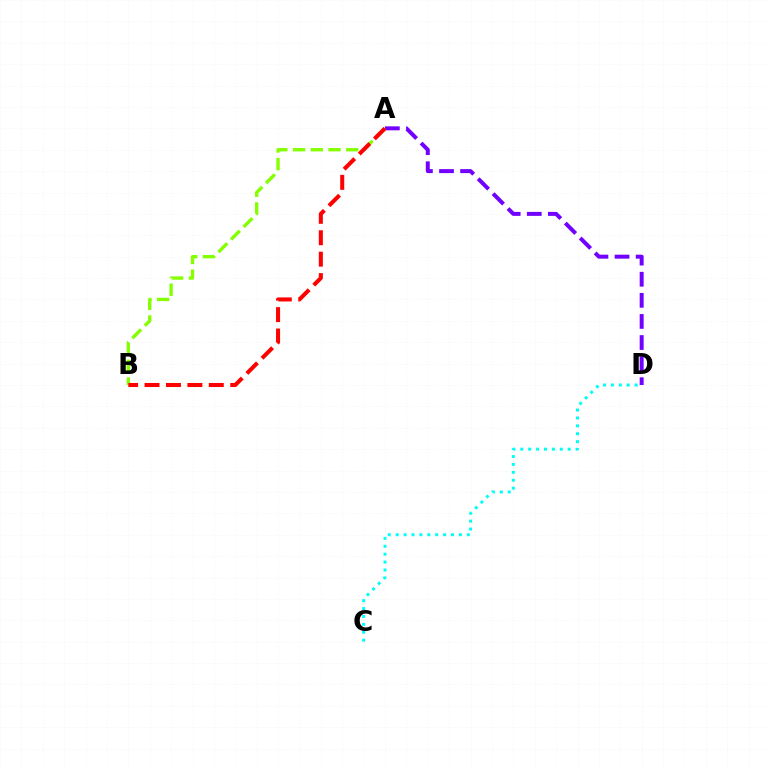{('A', 'D'): [{'color': '#7200ff', 'line_style': 'dashed', 'thickness': 2.87}], ('A', 'B'): [{'color': '#84ff00', 'line_style': 'dashed', 'thickness': 2.41}, {'color': '#ff0000', 'line_style': 'dashed', 'thickness': 2.91}], ('C', 'D'): [{'color': '#00fff6', 'line_style': 'dotted', 'thickness': 2.15}]}